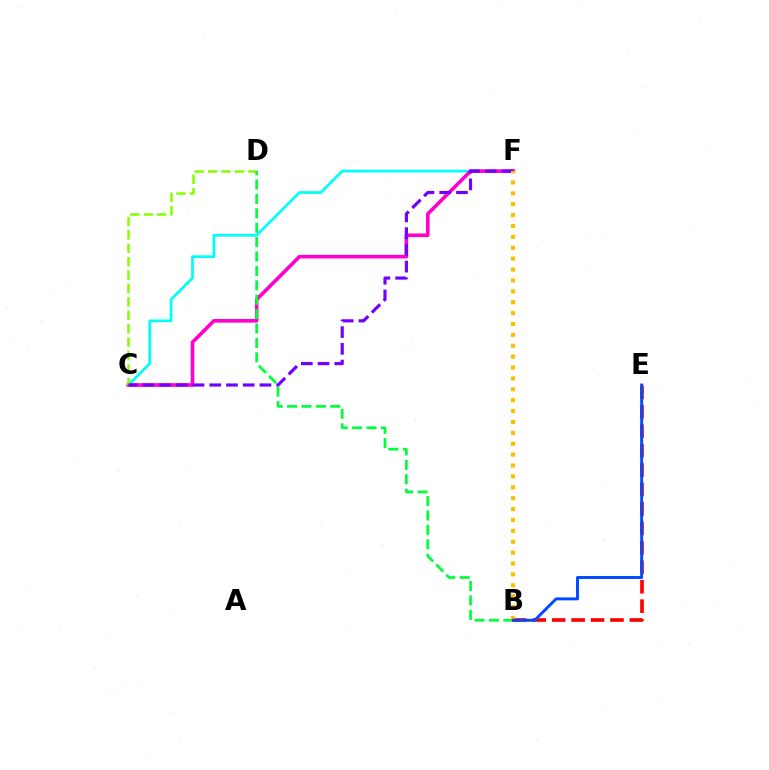{('C', 'F'): [{'color': '#00fff6', 'line_style': 'solid', 'thickness': 1.96}, {'color': '#ff00cf', 'line_style': 'solid', 'thickness': 2.6}, {'color': '#7200ff', 'line_style': 'dashed', 'thickness': 2.27}], ('C', 'D'): [{'color': '#84ff00', 'line_style': 'dashed', 'thickness': 1.82}], ('B', 'D'): [{'color': '#00ff39', 'line_style': 'dashed', 'thickness': 1.96}], ('B', 'E'): [{'color': '#ff0000', 'line_style': 'dashed', 'thickness': 2.64}, {'color': '#004bff', 'line_style': 'solid', 'thickness': 2.12}], ('B', 'F'): [{'color': '#ffbd00', 'line_style': 'dotted', 'thickness': 2.96}]}